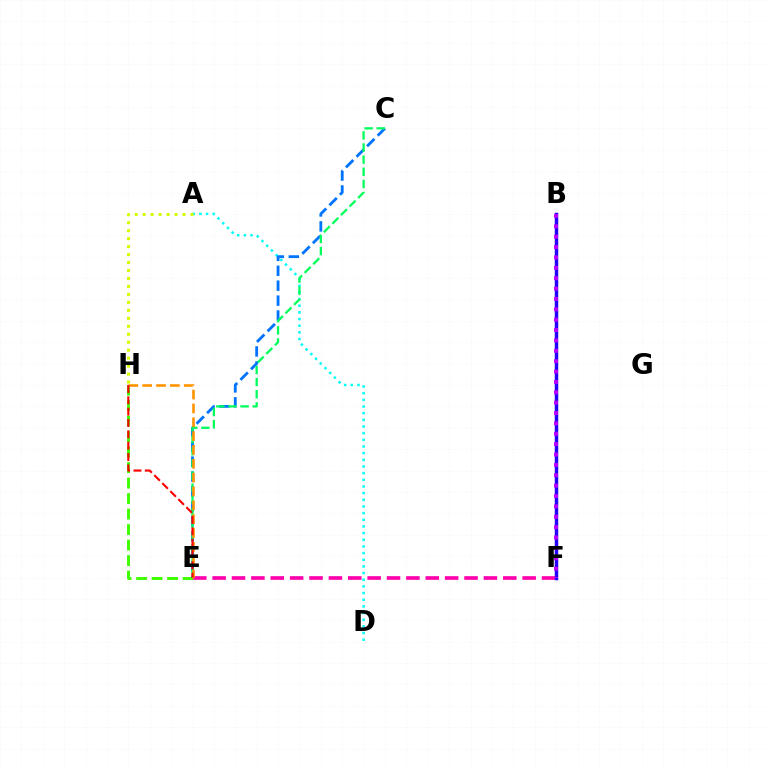{('E', 'H'): [{'color': '#3dff00', 'line_style': 'dashed', 'thickness': 2.11}, {'color': '#ff9400', 'line_style': 'dashed', 'thickness': 1.88}, {'color': '#ff0000', 'line_style': 'dashed', 'thickness': 1.54}], ('E', 'F'): [{'color': '#ff00ac', 'line_style': 'dashed', 'thickness': 2.63}], ('B', 'F'): [{'color': '#2500ff', 'line_style': 'solid', 'thickness': 2.5}, {'color': '#b900ff', 'line_style': 'dotted', 'thickness': 2.82}], ('A', 'D'): [{'color': '#00fff6', 'line_style': 'dotted', 'thickness': 1.81}], ('C', 'E'): [{'color': '#0074ff', 'line_style': 'dashed', 'thickness': 2.03}, {'color': '#00ff5c', 'line_style': 'dashed', 'thickness': 1.65}], ('A', 'H'): [{'color': '#d1ff00', 'line_style': 'dotted', 'thickness': 2.16}]}